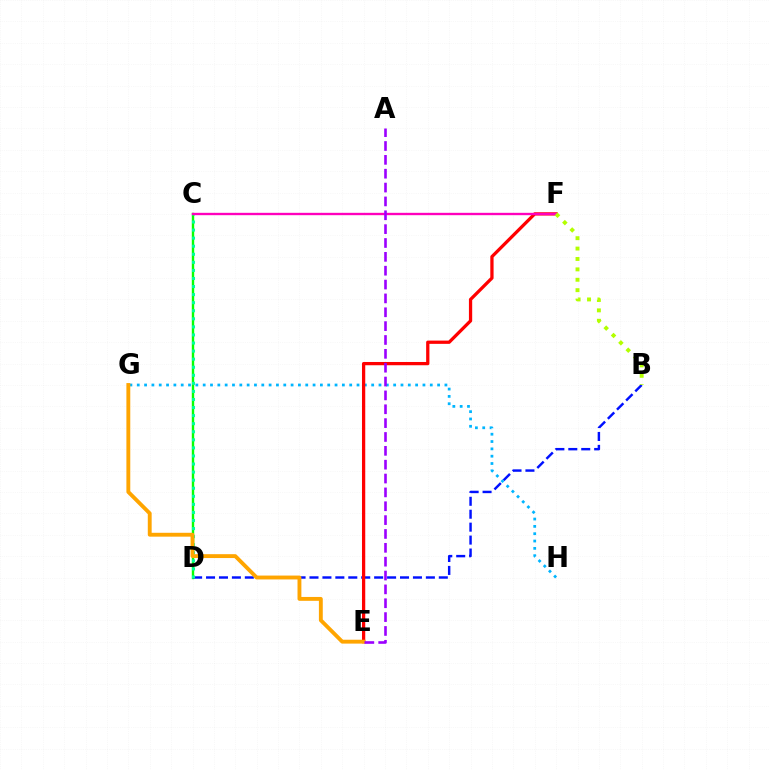{('C', 'D'): [{'color': '#08ff00', 'line_style': 'solid', 'thickness': 1.73}, {'color': '#00ff9d', 'line_style': 'dotted', 'thickness': 2.19}], ('B', 'D'): [{'color': '#0010ff', 'line_style': 'dashed', 'thickness': 1.76}], ('G', 'H'): [{'color': '#00b5ff', 'line_style': 'dotted', 'thickness': 1.99}], ('E', 'F'): [{'color': '#ff0000', 'line_style': 'solid', 'thickness': 2.35}], ('C', 'F'): [{'color': '#ff00bd', 'line_style': 'solid', 'thickness': 1.7}], ('E', 'G'): [{'color': '#ffa500', 'line_style': 'solid', 'thickness': 2.79}], ('A', 'E'): [{'color': '#9b00ff', 'line_style': 'dashed', 'thickness': 1.88}], ('B', 'F'): [{'color': '#b3ff00', 'line_style': 'dotted', 'thickness': 2.82}]}